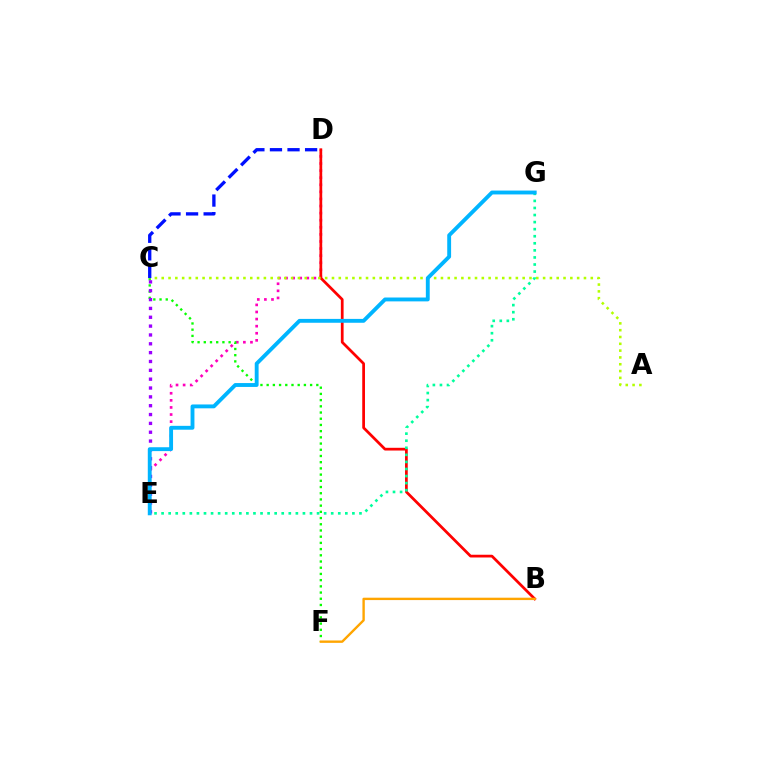{('D', 'E'): [{'color': '#ff00bd', 'line_style': 'dotted', 'thickness': 1.93}], ('C', 'F'): [{'color': '#08ff00', 'line_style': 'dotted', 'thickness': 1.69}], ('C', 'E'): [{'color': '#9b00ff', 'line_style': 'dotted', 'thickness': 2.4}], ('B', 'D'): [{'color': '#ff0000', 'line_style': 'solid', 'thickness': 1.97}], ('B', 'F'): [{'color': '#ffa500', 'line_style': 'solid', 'thickness': 1.71}], ('A', 'C'): [{'color': '#b3ff00', 'line_style': 'dotted', 'thickness': 1.85}], ('C', 'D'): [{'color': '#0010ff', 'line_style': 'dashed', 'thickness': 2.39}], ('E', 'G'): [{'color': '#00ff9d', 'line_style': 'dotted', 'thickness': 1.92}, {'color': '#00b5ff', 'line_style': 'solid', 'thickness': 2.78}]}